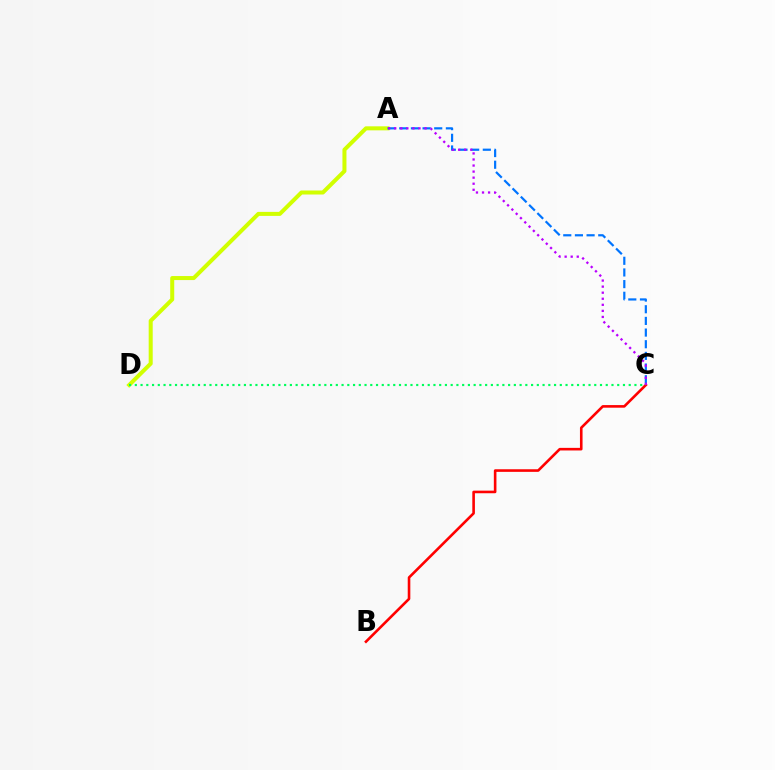{('A', 'D'): [{'color': '#d1ff00', 'line_style': 'solid', 'thickness': 2.89}], ('A', 'C'): [{'color': '#0074ff', 'line_style': 'dashed', 'thickness': 1.58}, {'color': '#b900ff', 'line_style': 'dotted', 'thickness': 1.65}], ('B', 'C'): [{'color': '#ff0000', 'line_style': 'solid', 'thickness': 1.87}], ('C', 'D'): [{'color': '#00ff5c', 'line_style': 'dotted', 'thickness': 1.56}]}